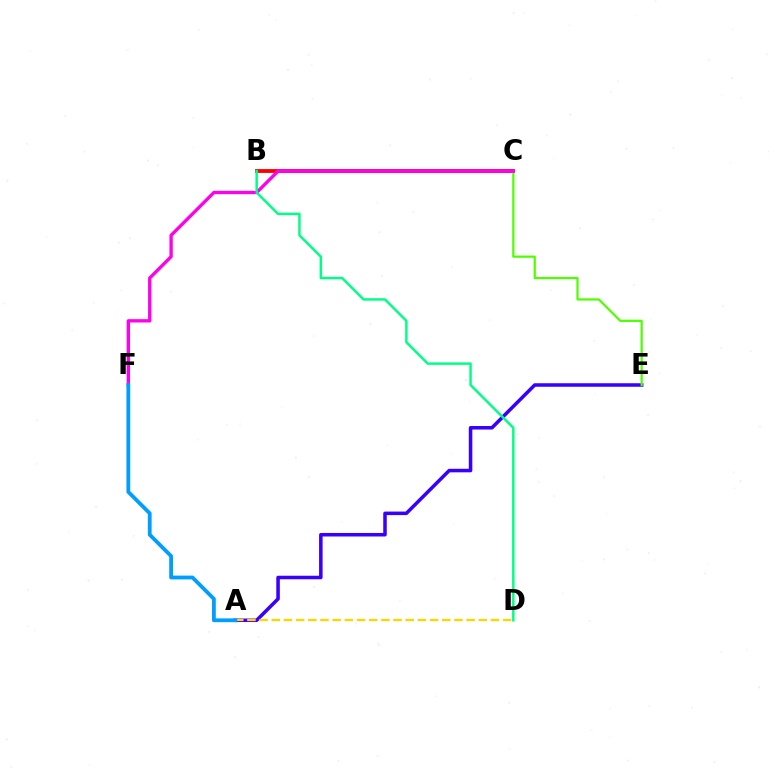{('A', 'E'): [{'color': '#3700ff', 'line_style': 'solid', 'thickness': 2.54}], ('B', 'C'): [{'color': '#ff0000', 'line_style': 'solid', 'thickness': 2.76}], ('C', 'E'): [{'color': '#4fff00', 'line_style': 'solid', 'thickness': 1.6}], ('A', 'D'): [{'color': '#ffd500', 'line_style': 'dashed', 'thickness': 1.65}], ('C', 'F'): [{'color': '#ff00ed', 'line_style': 'solid', 'thickness': 2.4}], ('A', 'F'): [{'color': '#009eff', 'line_style': 'solid', 'thickness': 2.74}], ('B', 'D'): [{'color': '#00ff86', 'line_style': 'solid', 'thickness': 1.78}]}